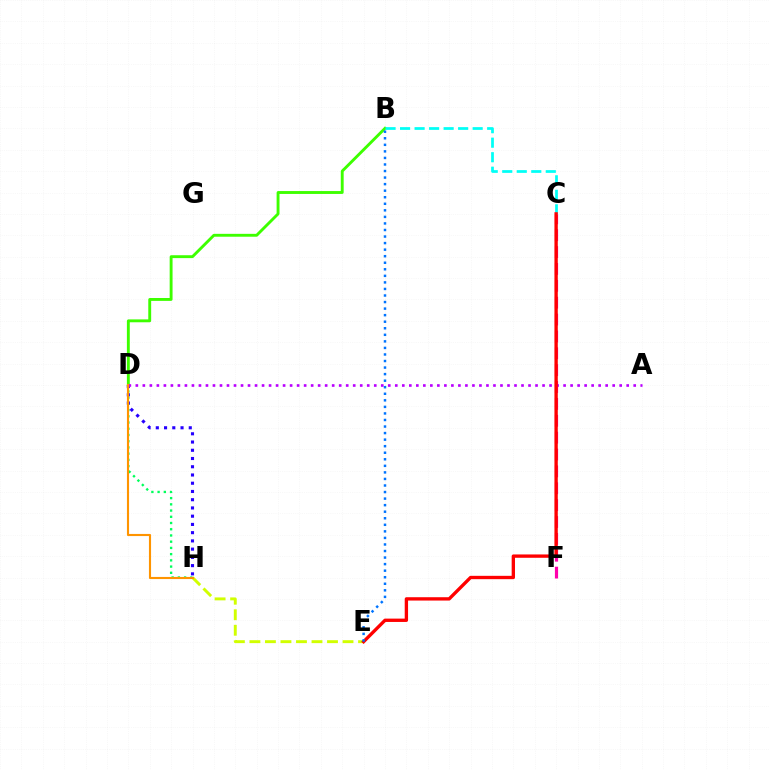{('C', 'F'): [{'color': '#ff00ac', 'line_style': 'dashed', 'thickness': 2.29}], ('D', 'H'): [{'color': '#00ff5c', 'line_style': 'dotted', 'thickness': 1.69}, {'color': '#2500ff', 'line_style': 'dotted', 'thickness': 2.24}, {'color': '#ff9400', 'line_style': 'solid', 'thickness': 1.53}], ('B', 'D'): [{'color': '#3dff00', 'line_style': 'solid', 'thickness': 2.08}], ('E', 'H'): [{'color': '#d1ff00', 'line_style': 'dashed', 'thickness': 2.11}], ('A', 'D'): [{'color': '#b900ff', 'line_style': 'dotted', 'thickness': 1.91}], ('B', 'C'): [{'color': '#00fff6', 'line_style': 'dashed', 'thickness': 1.97}], ('C', 'E'): [{'color': '#ff0000', 'line_style': 'solid', 'thickness': 2.41}], ('B', 'E'): [{'color': '#0074ff', 'line_style': 'dotted', 'thickness': 1.78}]}